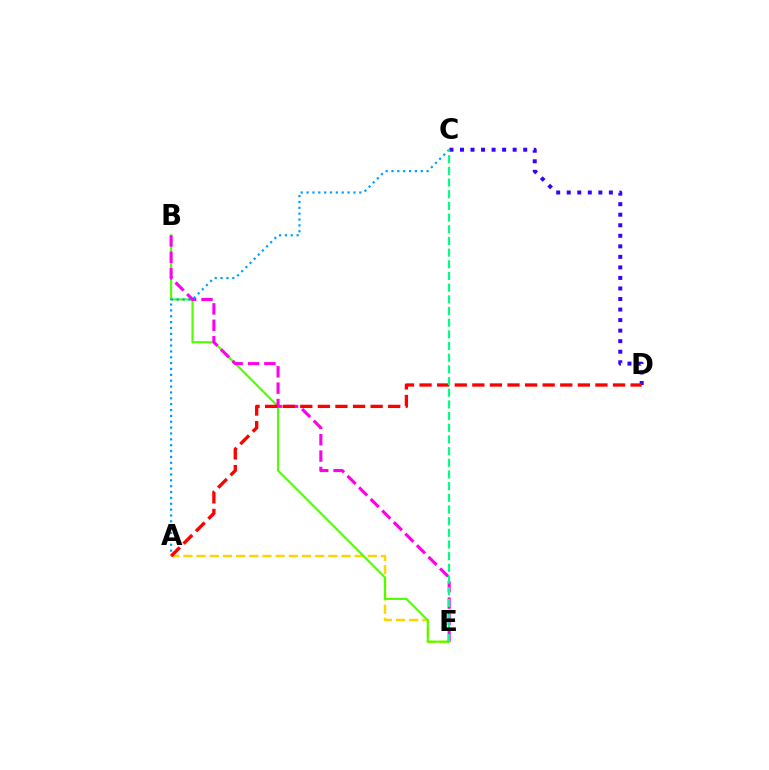{('A', 'E'): [{'color': '#ffd500', 'line_style': 'dashed', 'thickness': 1.79}], ('C', 'D'): [{'color': '#3700ff', 'line_style': 'dotted', 'thickness': 2.86}], ('B', 'E'): [{'color': '#4fff00', 'line_style': 'solid', 'thickness': 1.53}, {'color': '#ff00ed', 'line_style': 'dashed', 'thickness': 2.22}], ('A', 'D'): [{'color': '#ff0000', 'line_style': 'dashed', 'thickness': 2.39}], ('A', 'C'): [{'color': '#009eff', 'line_style': 'dotted', 'thickness': 1.59}], ('C', 'E'): [{'color': '#00ff86', 'line_style': 'dashed', 'thickness': 1.59}]}